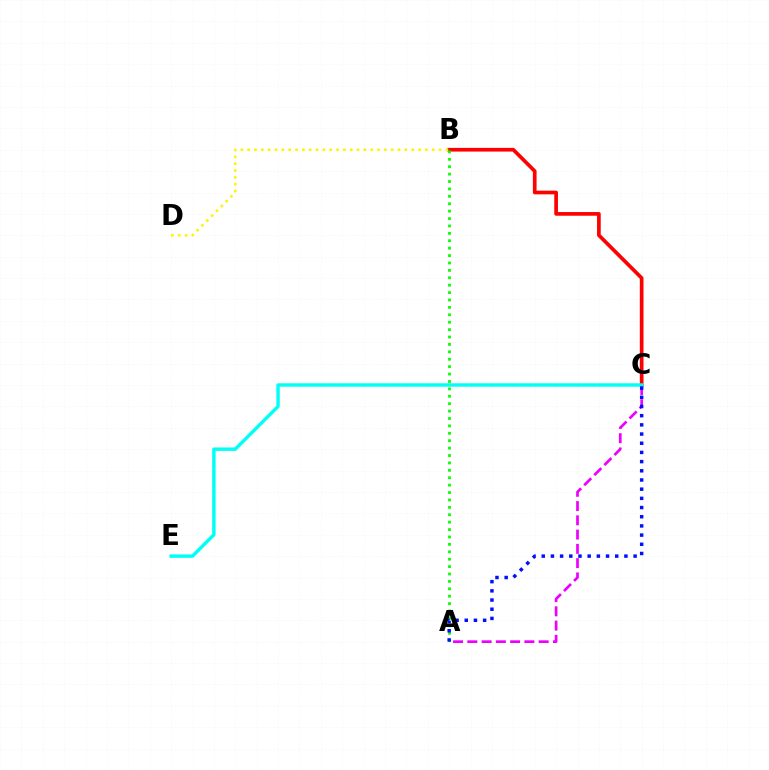{('B', 'C'): [{'color': '#ff0000', 'line_style': 'solid', 'thickness': 2.65}], ('B', 'D'): [{'color': '#fcf500', 'line_style': 'dotted', 'thickness': 1.86}], ('A', 'C'): [{'color': '#ee00ff', 'line_style': 'dashed', 'thickness': 1.94}, {'color': '#0010ff', 'line_style': 'dotted', 'thickness': 2.5}], ('C', 'E'): [{'color': '#00fff6', 'line_style': 'solid', 'thickness': 2.46}], ('A', 'B'): [{'color': '#08ff00', 'line_style': 'dotted', 'thickness': 2.01}]}